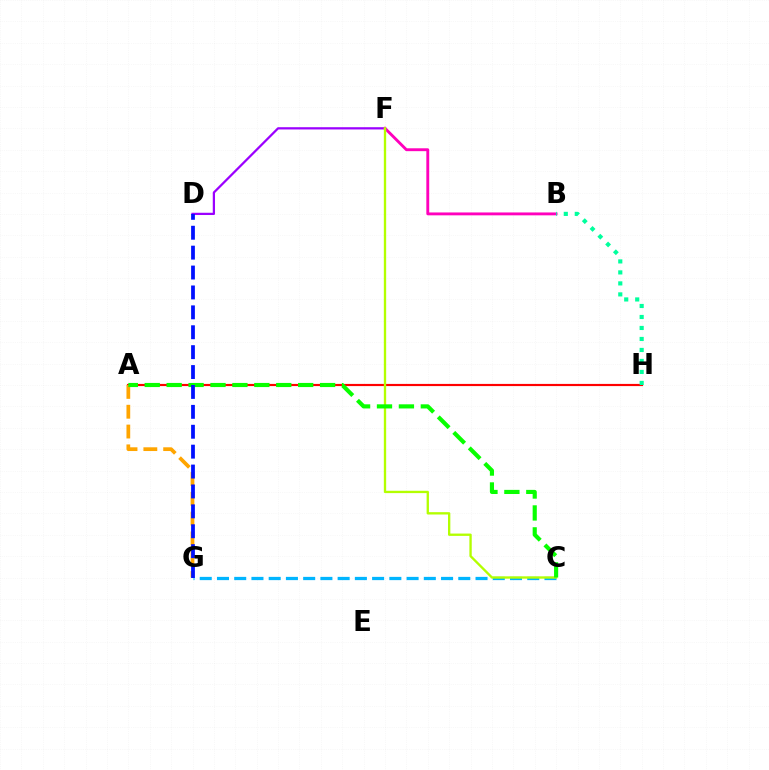{('D', 'F'): [{'color': '#9b00ff', 'line_style': 'solid', 'thickness': 1.62}], ('A', 'H'): [{'color': '#ff0000', 'line_style': 'solid', 'thickness': 1.57}], ('A', 'G'): [{'color': '#ffa500', 'line_style': 'dashed', 'thickness': 2.69}], ('B', 'F'): [{'color': '#ff00bd', 'line_style': 'solid', 'thickness': 2.07}], ('C', 'G'): [{'color': '#00b5ff', 'line_style': 'dashed', 'thickness': 2.34}], ('B', 'H'): [{'color': '#00ff9d', 'line_style': 'dotted', 'thickness': 2.99}], ('C', 'F'): [{'color': '#b3ff00', 'line_style': 'solid', 'thickness': 1.68}], ('A', 'C'): [{'color': '#08ff00', 'line_style': 'dashed', 'thickness': 2.98}], ('D', 'G'): [{'color': '#0010ff', 'line_style': 'dashed', 'thickness': 2.7}]}